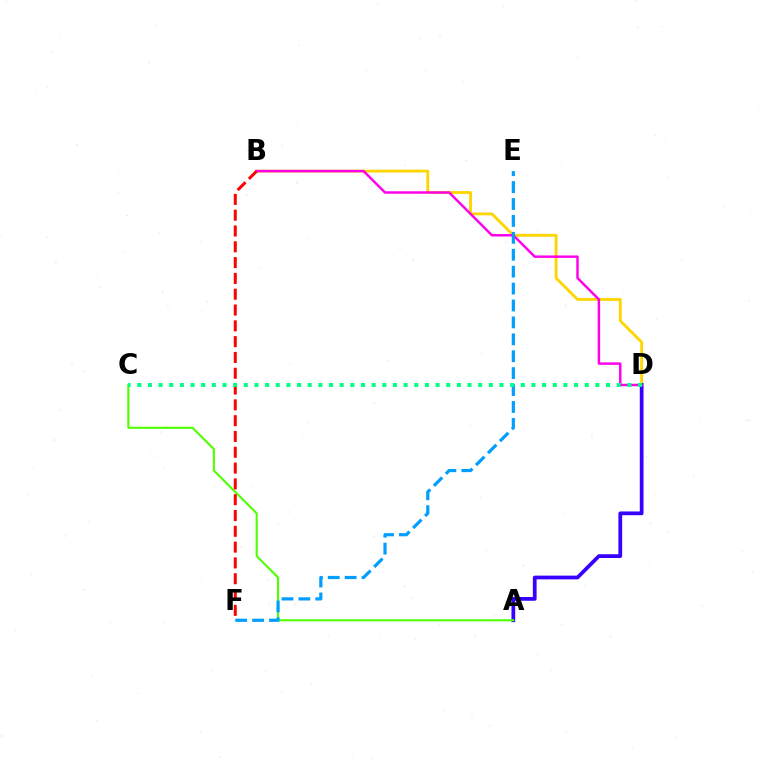{('B', 'D'): [{'color': '#ffd500', 'line_style': 'solid', 'thickness': 2.04}, {'color': '#ff00ed', 'line_style': 'solid', 'thickness': 1.77}], ('A', 'D'): [{'color': '#3700ff', 'line_style': 'solid', 'thickness': 2.7}], ('A', 'C'): [{'color': '#4fff00', 'line_style': 'solid', 'thickness': 1.52}], ('B', 'F'): [{'color': '#ff0000', 'line_style': 'dashed', 'thickness': 2.15}], ('E', 'F'): [{'color': '#009eff', 'line_style': 'dashed', 'thickness': 2.3}], ('C', 'D'): [{'color': '#00ff86', 'line_style': 'dotted', 'thickness': 2.89}]}